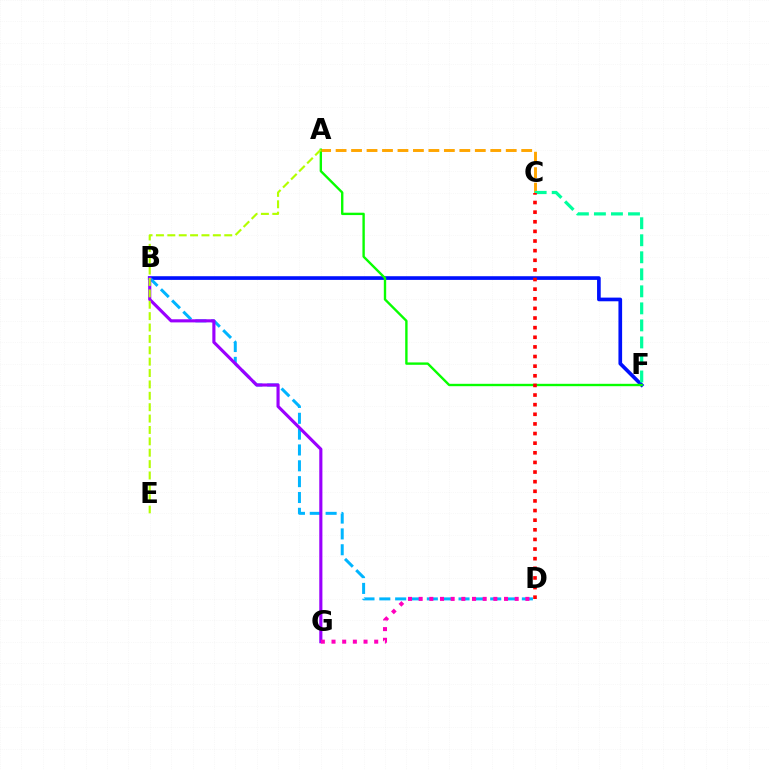{('B', 'F'): [{'color': '#0010ff', 'line_style': 'solid', 'thickness': 2.64}], ('B', 'D'): [{'color': '#00b5ff', 'line_style': 'dashed', 'thickness': 2.15}], ('A', 'F'): [{'color': '#08ff00', 'line_style': 'solid', 'thickness': 1.71}], ('B', 'G'): [{'color': '#9b00ff', 'line_style': 'solid', 'thickness': 2.25}], ('A', 'C'): [{'color': '#ffa500', 'line_style': 'dashed', 'thickness': 2.1}], ('A', 'E'): [{'color': '#b3ff00', 'line_style': 'dashed', 'thickness': 1.55}], ('C', 'F'): [{'color': '#00ff9d', 'line_style': 'dashed', 'thickness': 2.31}], ('C', 'D'): [{'color': '#ff0000', 'line_style': 'dotted', 'thickness': 2.62}], ('D', 'G'): [{'color': '#ff00bd', 'line_style': 'dotted', 'thickness': 2.9}]}